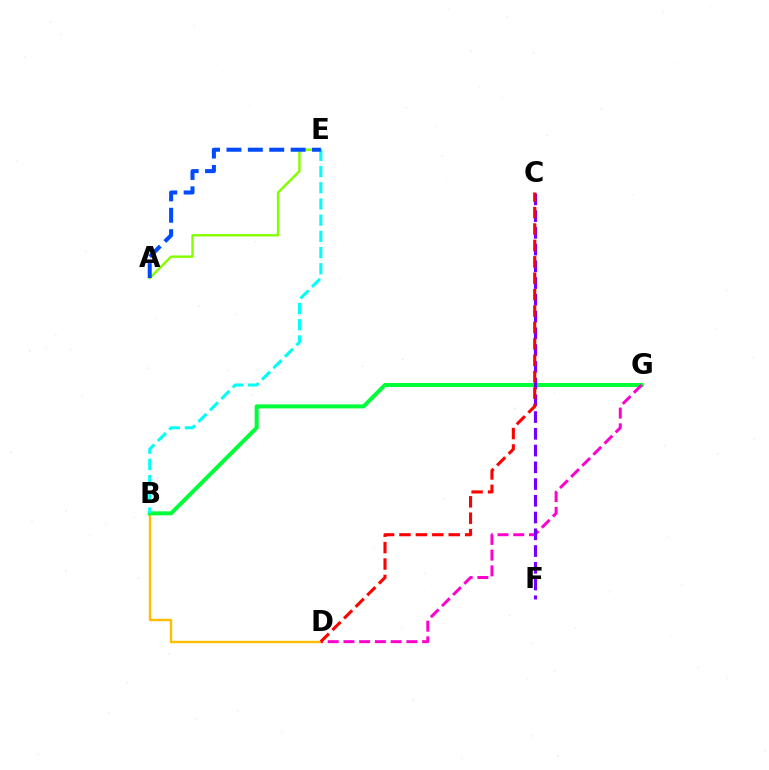{('B', 'D'): [{'color': '#ffbd00', 'line_style': 'solid', 'thickness': 1.73}], ('B', 'G'): [{'color': '#00ff39', 'line_style': 'solid', 'thickness': 2.89}], ('A', 'E'): [{'color': '#84ff00', 'line_style': 'solid', 'thickness': 1.75}, {'color': '#004bff', 'line_style': 'dashed', 'thickness': 2.91}], ('D', 'G'): [{'color': '#ff00cf', 'line_style': 'dashed', 'thickness': 2.14}], ('B', 'E'): [{'color': '#00fff6', 'line_style': 'dashed', 'thickness': 2.2}], ('C', 'F'): [{'color': '#7200ff', 'line_style': 'dashed', 'thickness': 2.28}], ('C', 'D'): [{'color': '#ff0000', 'line_style': 'dashed', 'thickness': 2.23}]}